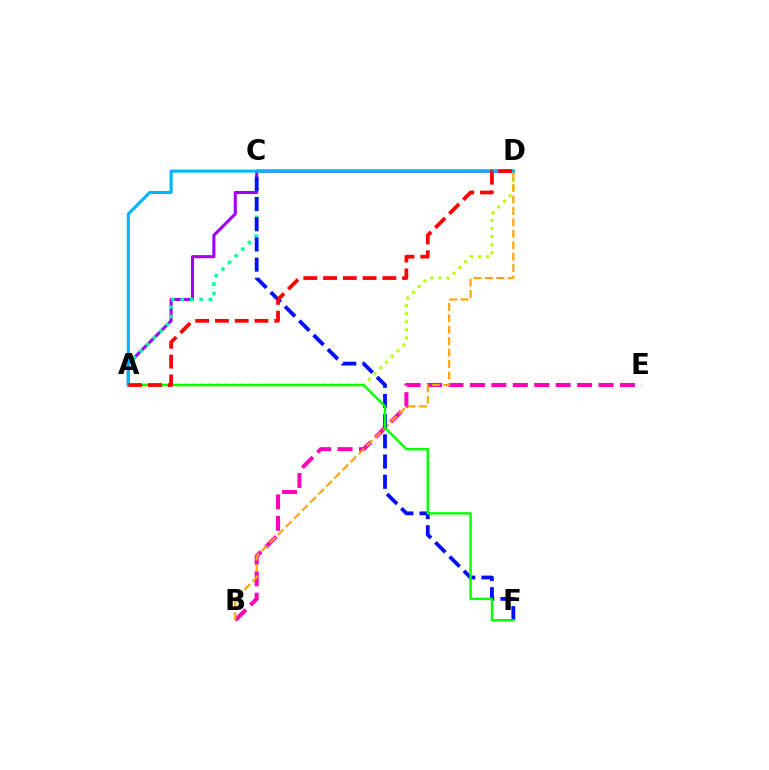{('A', 'D'): [{'color': '#9b00ff', 'line_style': 'solid', 'thickness': 2.2}, {'color': '#b3ff00', 'line_style': 'dotted', 'thickness': 2.2}, {'color': '#00b5ff', 'line_style': 'solid', 'thickness': 2.22}, {'color': '#ff0000', 'line_style': 'dashed', 'thickness': 2.68}], ('B', 'E'): [{'color': '#ff00bd', 'line_style': 'dashed', 'thickness': 2.91}], ('A', 'C'): [{'color': '#00ff9d', 'line_style': 'dotted', 'thickness': 2.55}], ('B', 'D'): [{'color': '#ffa500', 'line_style': 'dashed', 'thickness': 1.55}], ('C', 'F'): [{'color': '#0010ff', 'line_style': 'dashed', 'thickness': 2.74}], ('A', 'F'): [{'color': '#08ff00', 'line_style': 'solid', 'thickness': 1.74}]}